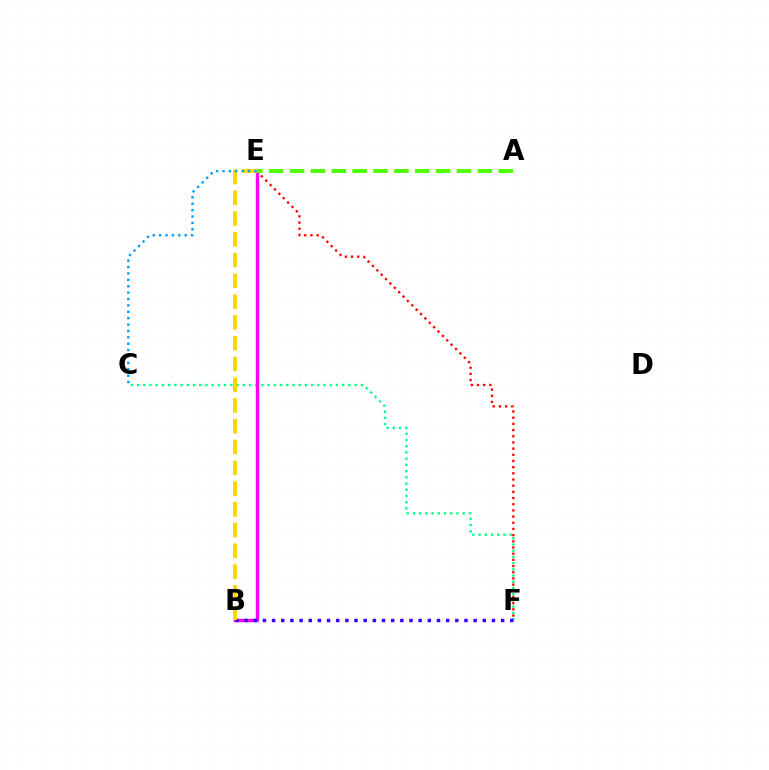{('C', 'F'): [{'color': '#00ff86', 'line_style': 'dotted', 'thickness': 1.69}], ('E', 'F'): [{'color': '#ff0000', 'line_style': 'dotted', 'thickness': 1.68}], ('B', 'E'): [{'color': '#ff00ed', 'line_style': 'solid', 'thickness': 2.41}, {'color': '#ffd500', 'line_style': 'dashed', 'thickness': 2.82}], ('A', 'E'): [{'color': '#4fff00', 'line_style': 'dashed', 'thickness': 2.83}], ('B', 'F'): [{'color': '#3700ff', 'line_style': 'dotted', 'thickness': 2.49}], ('C', 'E'): [{'color': '#009eff', 'line_style': 'dotted', 'thickness': 1.74}]}